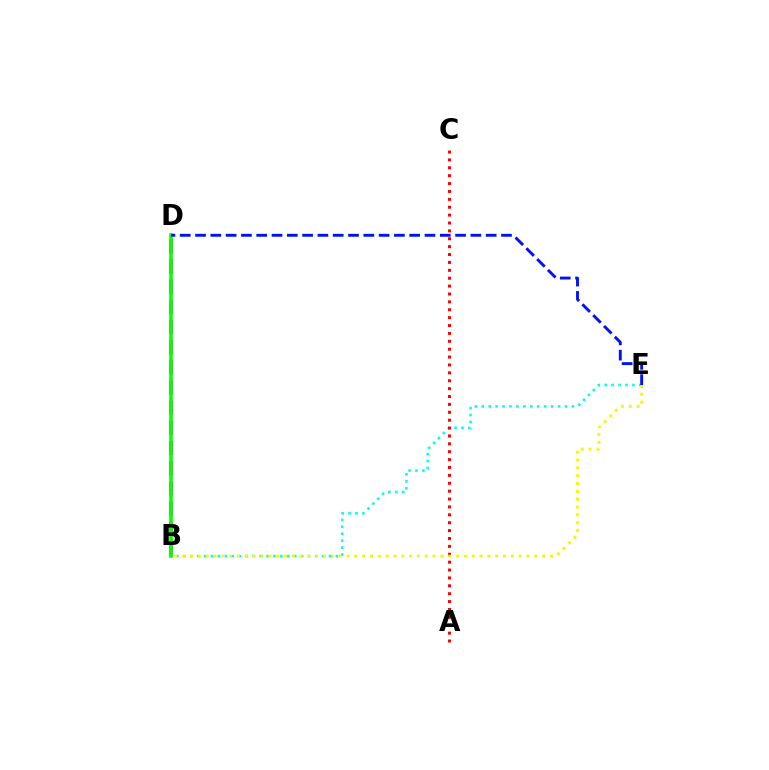{('B', 'D'): [{'color': '#ee00ff', 'line_style': 'dashed', 'thickness': 2.74}, {'color': '#08ff00', 'line_style': 'solid', 'thickness': 2.58}], ('B', 'E'): [{'color': '#00fff6', 'line_style': 'dotted', 'thickness': 1.88}, {'color': '#fcf500', 'line_style': 'dotted', 'thickness': 2.13}], ('A', 'C'): [{'color': '#ff0000', 'line_style': 'dotted', 'thickness': 2.14}], ('D', 'E'): [{'color': '#0010ff', 'line_style': 'dashed', 'thickness': 2.08}]}